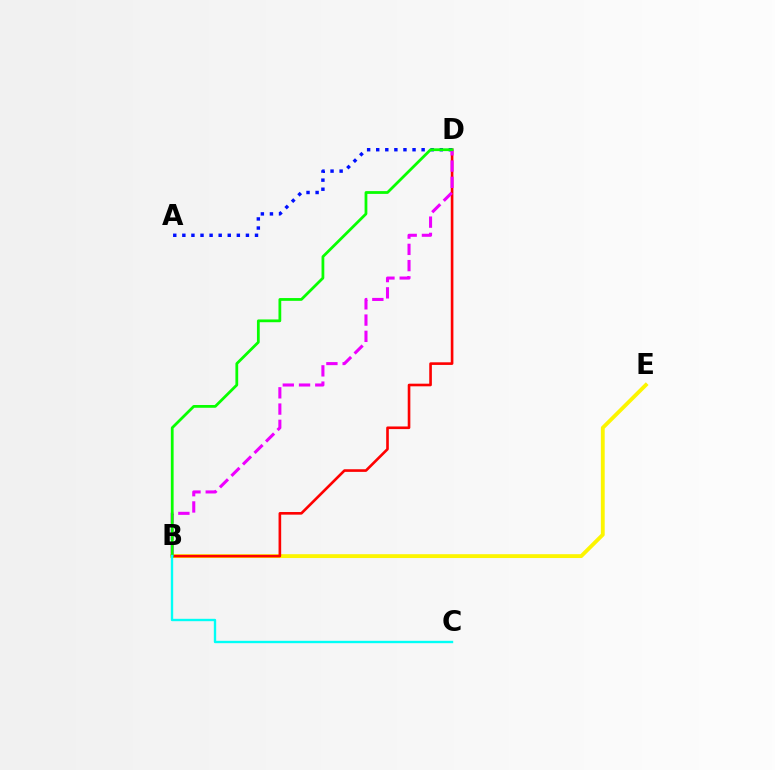{('B', 'E'): [{'color': '#fcf500', 'line_style': 'solid', 'thickness': 2.77}], ('B', 'D'): [{'color': '#ff0000', 'line_style': 'solid', 'thickness': 1.89}, {'color': '#ee00ff', 'line_style': 'dashed', 'thickness': 2.21}, {'color': '#08ff00', 'line_style': 'solid', 'thickness': 2.0}], ('A', 'D'): [{'color': '#0010ff', 'line_style': 'dotted', 'thickness': 2.47}], ('B', 'C'): [{'color': '#00fff6', 'line_style': 'solid', 'thickness': 1.71}]}